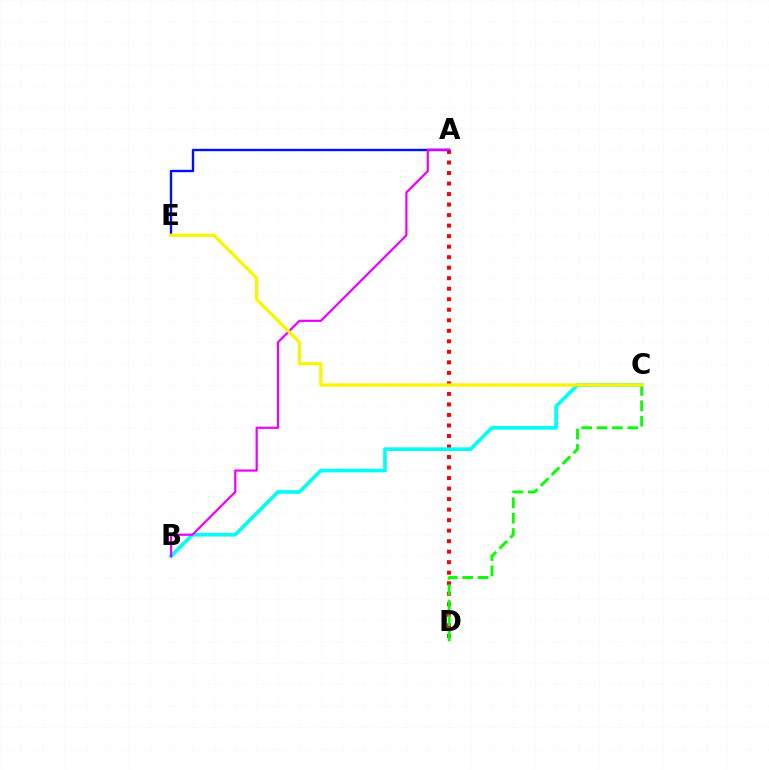{('A', 'D'): [{'color': '#ff0000', 'line_style': 'dotted', 'thickness': 2.86}], ('B', 'C'): [{'color': '#00fff6', 'line_style': 'solid', 'thickness': 2.65}], ('A', 'E'): [{'color': '#0010ff', 'line_style': 'solid', 'thickness': 1.71}], ('A', 'B'): [{'color': '#ee00ff', 'line_style': 'solid', 'thickness': 1.59}], ('C', 'D'): [{'color': '#08ff00', 'line_style': 'dashed', 'thickness': 2.09}], ('C', 'E'): [{'color': '#fcf500', 'line_style': 'solid', 'thickness': 2.35}]}